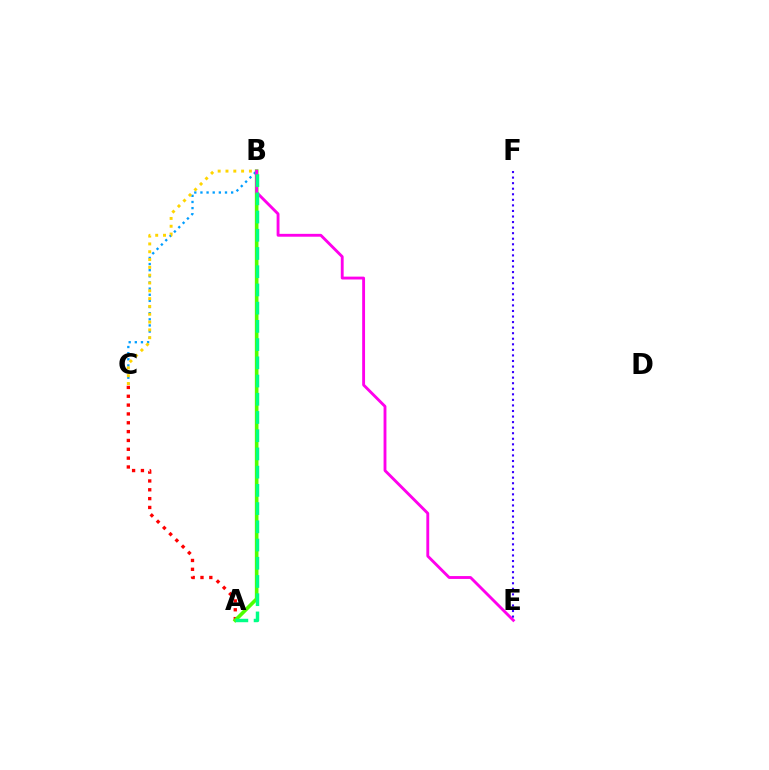{('A', 'C'): [{'color': '#ff0000', 'line_style': 'dotted', 'thickness': 2.4}], ('A', 'B'): [{'color': '#4fff00', 'line_style': 'solid', 'thickness': 2.61}, {'color': '#00ff86', 'line_style': 'dashed', 'thickness': 2.48}], ('B', 'C'): [{'color': '#009eff', 'line_style': 'dotted', 'thickness': 1.67}, {'color': '#ffd500', 'line_style': 'dotted', 'thickness': 2.12}], ('B', 'E'): [{'color': '#ff00ed', 'line_style': 'solid', 'thickness': 2.06}], ('E', 'F'): [{'color': '#3700ff', 'line_style': 'dotted', 'thickness': 1.51}]}